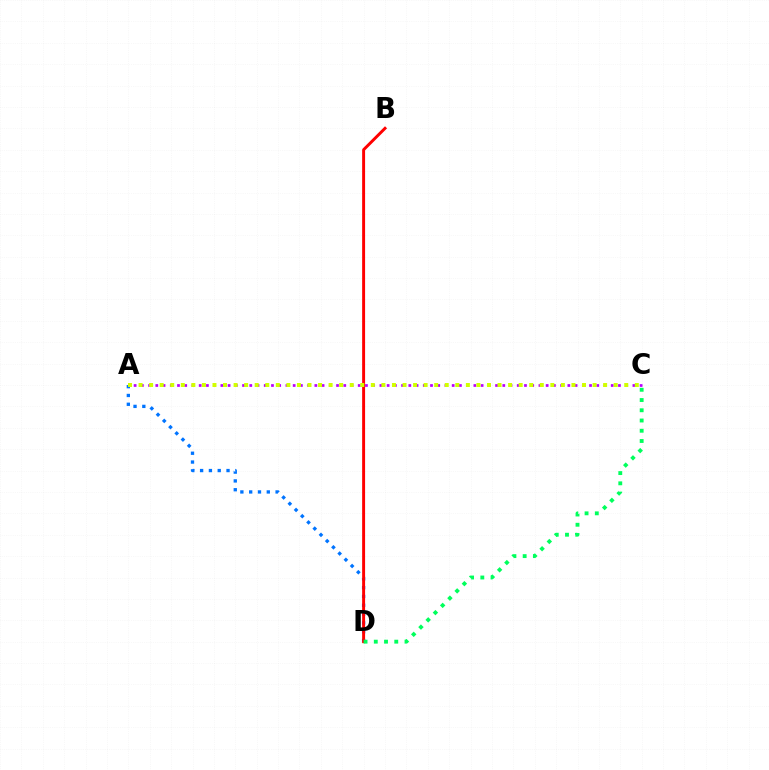{('A', 'C'): [{'color': '#b900ff', 'line_style': 'dotted', 'thickness': 1.96}, {'color': '#d1ff00', 'line_style': 'dotted', 'thickness': 2.87}], ('A', 'D'): [{'color': '#0074ff', 'line_style': 'dotted', 'thickness': 2.39}], ('B', 'D'): [{'color': '#ff0000', 'line_style': 'solid', 'thickness': 2.12}], ('C', 'D'): [{'color': '#00ff5c', 'line_style': 'dotted', 'thickness': 2.78}]}